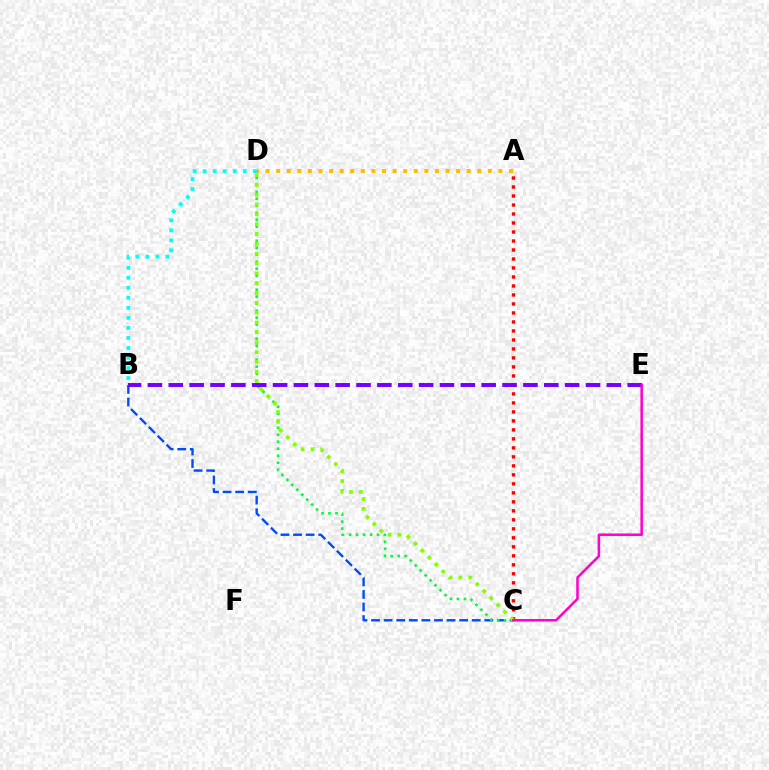{('B', 'D'): [{'color': '#00fff6', 'line_style': 'dotted', 'thickness': 2.72}], ('A', 'D'): [{'color': '#ffbd00', 'line_style': 'dotted', 'thickness': 2.88}], ('A', 'C'): [{'color': '#ff0000', 'line_style': 'dotted', 'thickness': 2.44}], ('B', 'C'): [{'color': '#004bff', 'line_style': 'dashed', 'thickness': 1.71}], ('C', 'D'): [{'color': '#00ff39', 'line_style': 'dotted', 'thickness': 1.9}, {'color': '#84ff00', 'line_style': 'dotted', 'thickness': 2.67}], ('B', 'E'): [{'color': '#7200ff', 'line_style': 'dashed', 'thickness': 2.83}], ('C', 'E'): [{'color': '#ff00cf', 'line_style': 'solid', 'thickness': 1.81}]}